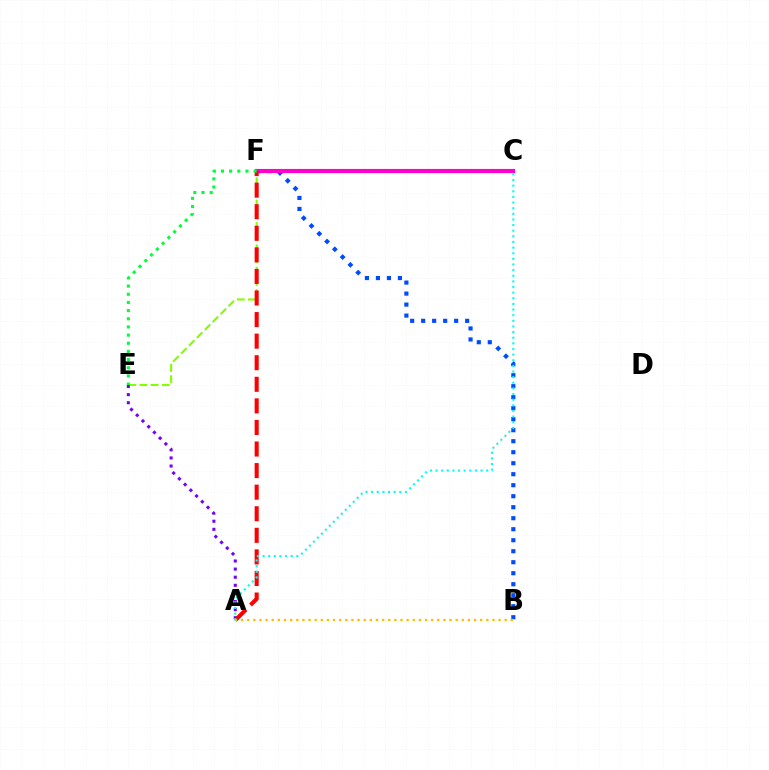{('E', 'F'): [{'color': '#84ff00', 'line_style': 'dashed', 'thickness': 1.52}, {'color': '#00ff39', 'line_style': 'dotted', 'thickness': 2.22}], ('B', 'F'): [{'color': '#004bff', 'line_style': 'dotted', 'thickness': 2.99}], ('A', 'E'): [{'color': '#7200ff', 'line_style': 'dotted', 'thickness': 2.2}], ('C', 'F'): [{'color': '#ff00cf', 'line_style': 'solid', 'thickness': 2.97}], ('A', 'F'): [{'color': '#ff0000', 'line_style': 'dashed', 'thickness': 2.93}], ('A', 'B'): [{'color': '#ffbd00', 'line_style': 'dotted', 'thickness': 1.67}], ('A', 'C'): [{'color': '#00fff6', 'line_style': 'dotted', 'thickness': 1.53}]}